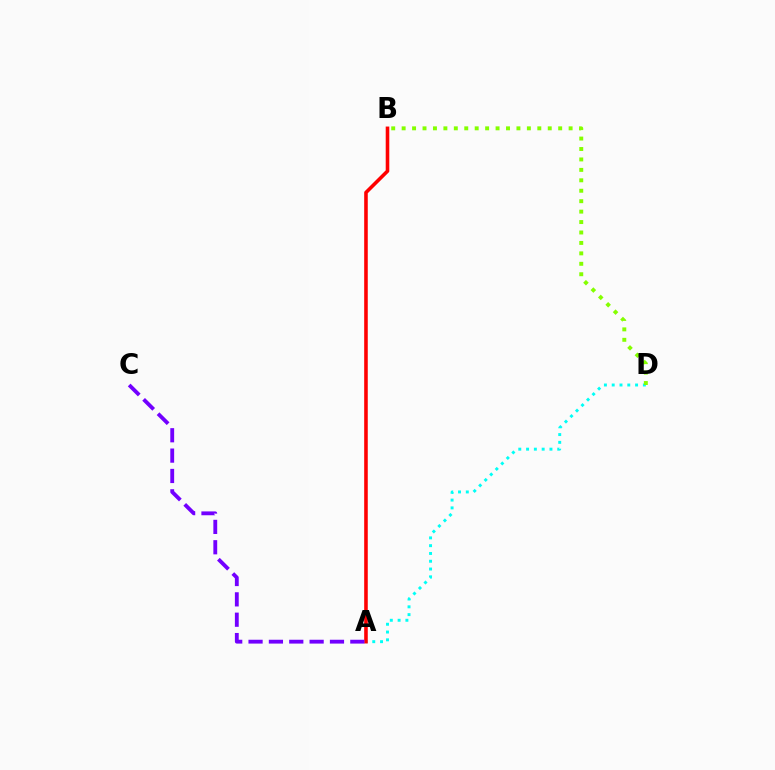{('A', 'D'): [{'color': '#00fff6', 'line_style': 'dotted', 'thickness': 2.12}], ('A', 'B'): [{'color': '#ff0000', 'line_style': 'solid', 'thickness': 2.58}], ('A', 'C'): [{'color': '#7200ff', 'line_style': 'dashed', 'thickness': 2.77}], ('B', 'D'): [{'color': '#84ff00', 'line_style': 'dotted', 'thickness': 2.84}]}